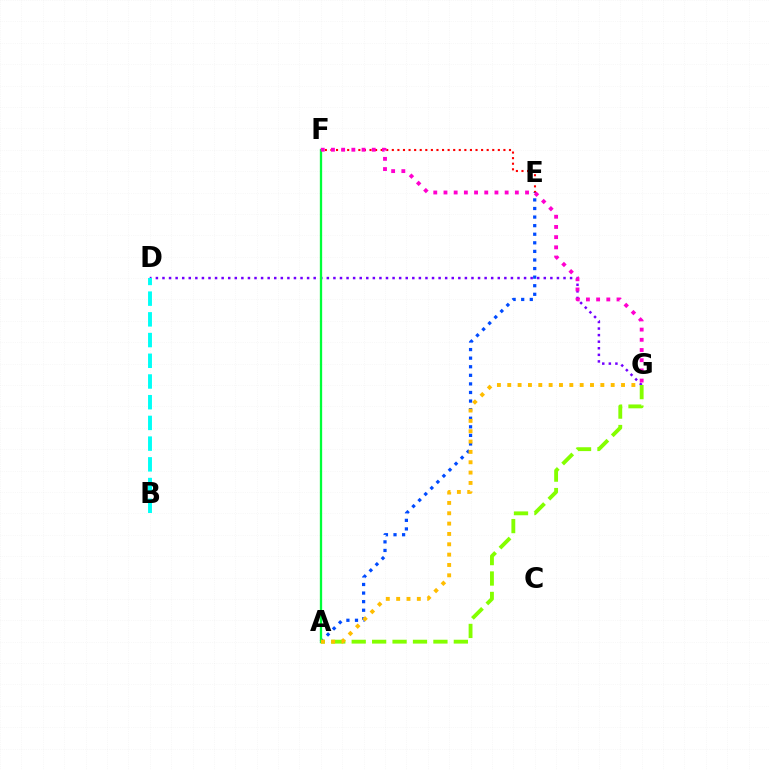{('D', 'G'): [{'color': '#7200ff', 'line_style': 'dotted', 'thickness': 1.79}], ('E', 'F'): [{'color': '#ff0000', 'line_style': 'dotted', 'thickness': 1.52}], ('A', 'E'): [{'color': '#004bff', 'line_style': 'dotted', 'thickness': 2.33}], ('A', 'F'): [{'color': '#00ff39', 'line_style': 'solid', 'thickness': 1.66}], ('A', 'G'): [{'color': '#84ff00', 'line_style': 'dashed', 'thickness': 2.78}, {'color': '#ffbd00', 'line_style': 'dotted', 'thickness': 2.81}], ('F', 'G'): [{'color': '#ff00cf', 'line_style': 'dotted', 'thickness': 2.77}], ('B', 'D'): [{'color': '#00fff6', 'line_style': 'dashed', 'thickness': 2.81}]}